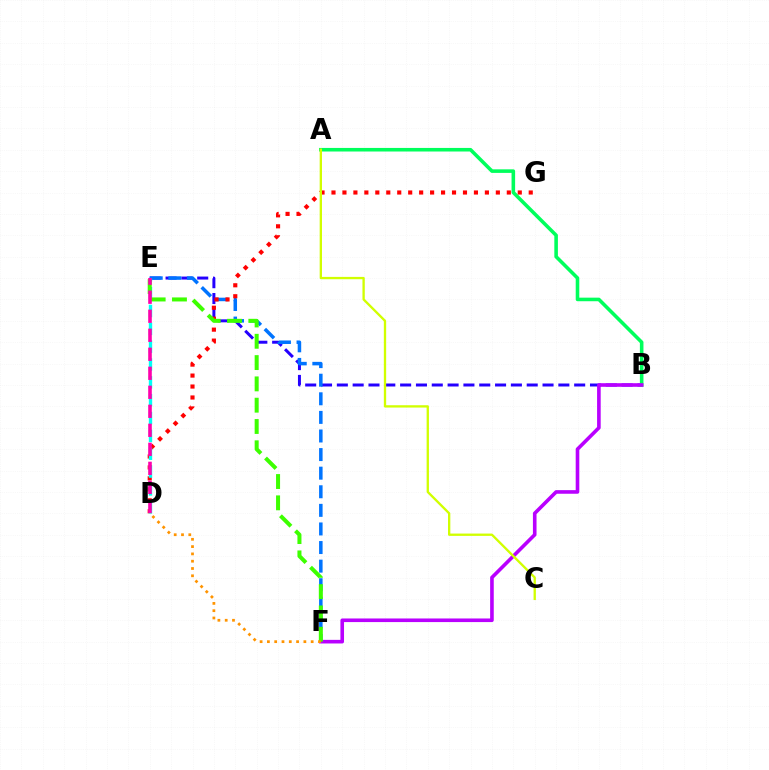{('B', 'E'): [{'color': '#2500ff', 'line_style': 'dashed', 'thickness': 2.15}], ('A', 'B'): [{'color': '#00ff5c', 'line_style': 'solid', 'thickness': 2.57}], ('E', 'F'): [{'color': '#0074ff', 'line_style': 'dashed', 'thickness': 2.53}, {'color': '#3dff00', 'line_style': 'dashed', 'thickness': 2.89}], ('D', 'G'): [{'color': '#ff0000', 'line_style': 'dotted', 'thickness': 2.98}], ('B', 'F'): [{'color': '#b900ff', 'line_style': 'solid', 'thickness': 2.6}], ('D', 'E'): [{'color': '#00fff6', 'line_style': 'dashed', 'thickness': 2.42}, {'color': '#ff00ac', 'line_style': 'dashed', 'thickness': 2.58}], ('D', 'F'): [{'color': '#ff9400', 'line_style': 'dotted', 'thickness': 1.98}], ('A', 'C'): [{'color': '#d1ff00', 'line_style': 'solid', 'thickness': 1.67}]}